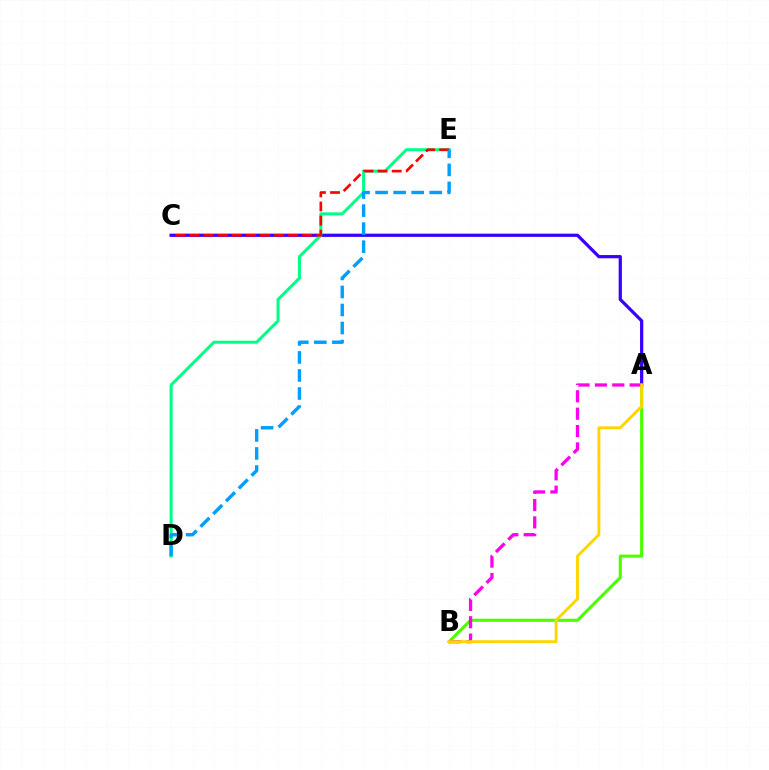{('A', 'C'): [{'color': '#3700ff', 'line_style': 'solid', 'thickness': 2.32}], ('A', 'B'): [{'color': '#4fff00', 'line_style': 'solid', 'thickness': 2.25}, {'color': '#ff00ed', 'line_style': 'dashed', 'thickness': 2.36}, {'color': '#ffd500', 'line_style': 'solid', 'thickness': 2.08}], ('D', 'E'): [{'color': '#00ff86', 'line_style': 'solid', 'thickness': 2.19}, {'color': '#009eff', 'line_style': 'dashed', 'thickness': 2.45}], ('C', 'E'): [{'color': '#ff0000', 'line_style': 'dashed', 'thickness': 1.92}]}